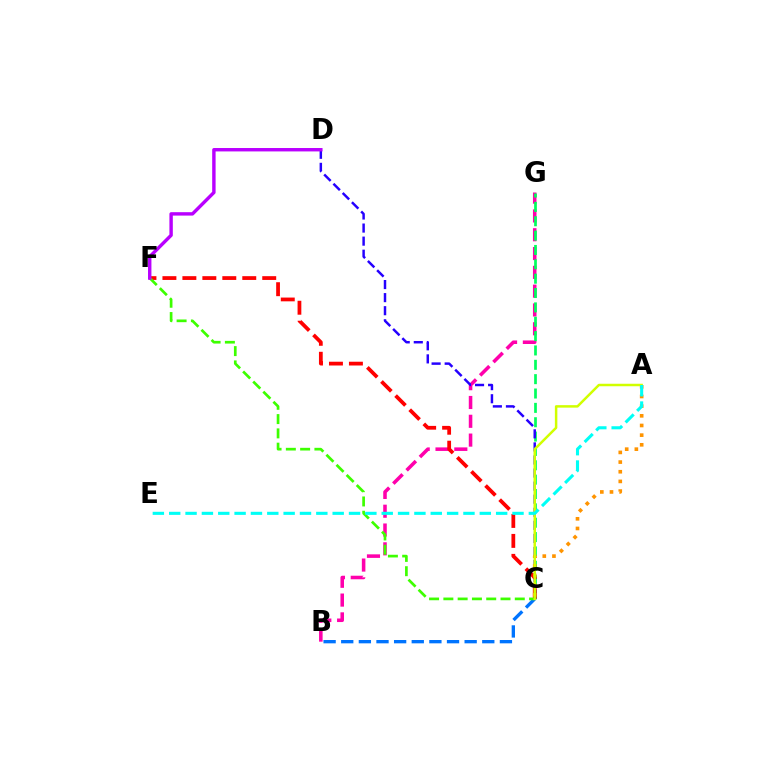{('B', 'G'): [{'color': '#ff00ac', 'line_style': 'dashed', 'thickness': 2.55}], ('C', 'G'): [{'color': '#00ff5c', 'line_style': 'dashed', 'thickness': 1.95}], ('B', 'C'): [{'color': '#0074ff', 'line_style': 'dashed', 'thickness': 2.4}], ('C', 'D'): [{'color': '#2500ff', 'line_style': 'dashed', 'thickness': 1.78}], ('C', 'F'): [{'color': '#ff0000', 'line_style': 'dashed', 'thickness': 2.71}, {'color': '#3dff00', 'line_style': 'dashed', 'thickness': 1.94}], ('A', 'C'): [{'color': '#ff9400', 'line_style': 'dotted', 'thickness': 2.63}, {'color': '#d1ff00', 'line_style': 'solid', 'thickness': 1.79}], ('D', 'F'): [{'color': '#b900ff', 'line_style': 'solid', 'thickness': 2.45}], ('A', 'E'): [{'color': '#00fff6', 'line_style': 'dashed', 'thickness': 2.22}]}